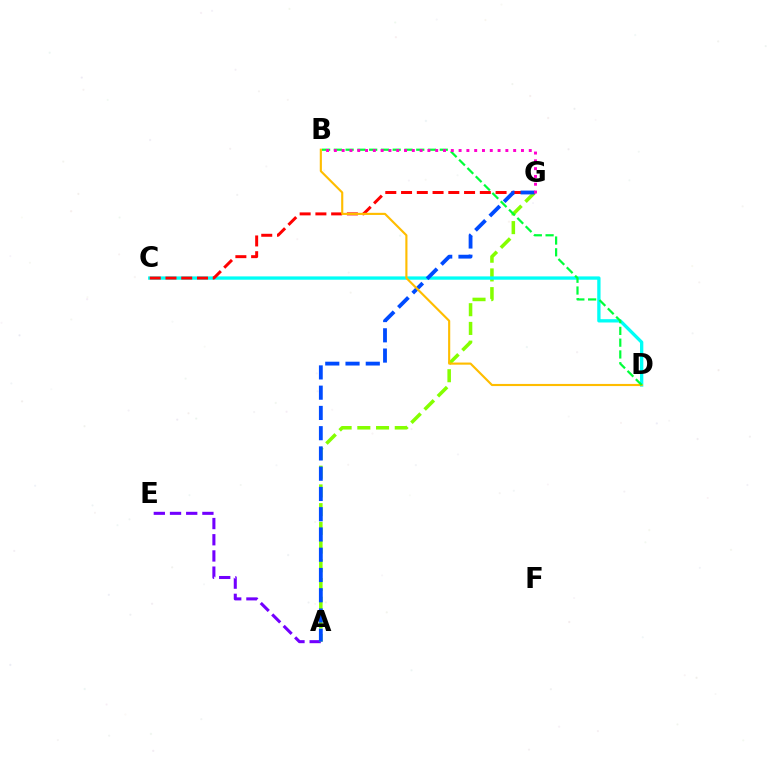{('A', 'E'): [{'color': '#7200ff', 'line_style': 'dashed', 'thickness': 2.2}], ('A', 'G'): [{'color': '#84ff00', 'line_style': 'dashed', 'thickness': 2.54}, {'color': '#004bff', 'line_style': 'dashed', 'thickness': 2.75}], ('C', 'D'): [{'color': '#00fff6', 'line_style': 'solid', 'thickness': 2.39}], ('C', 'G'): [{'color': '#ff0000', 'line_style': 'dashed', 'thickness': 2.14}], ('B', 'D'): [{'color': '#ffbd00', 'line_style': 'solid', 'thickness': 1.54}, {'color': '#00ff39', 'line_style': 'dashed', 'thickness': 1.6}], ('B', 'G'): [{'color': '#ff00cf', 'line_style': 'dotted', 'thickness': 2.12}]}